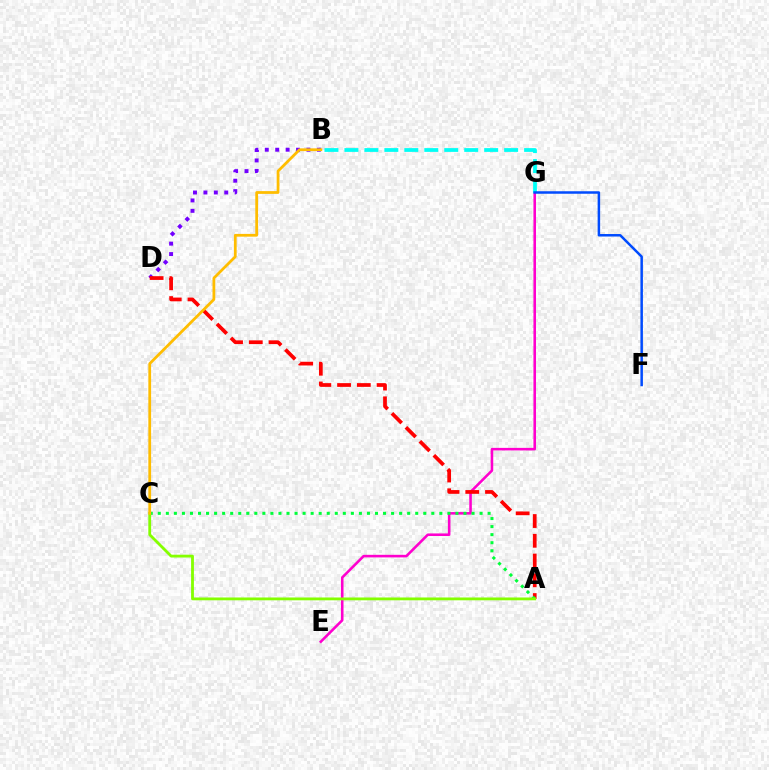{('B', 'D'): [{'color': '#7200ff', 'line_style': 'dotted', 'thickness': 2.83}], ('E', 'G'): [{'color': '#ff00cf', 'line_style': 'solid', 'thickness': 1.86}], ('A', 'D'): [{'color': '#ff0000', 'line_style': 'dashed', 'thickness': 2.68}], ('A', 'C'): [{'color': '#00ff39', 'line_style': 'dotted', 'thickness': 2.19}, {'color': '#84ff00', 'line_style': 'solid', 'thickness': 2.02}], ('B', 'G'): [{'color': '#00fff6', 'line_style': 'dashed', 'thickness': 2.71}], ('F', 'G'): [{'color': '#004bff', 'line_style': 'solid', 'thickness': 1.8}], ('B', 'C'): [{'color': '#ffbd00', 'line_style': 'solid', 'thickness': 1.99}]}